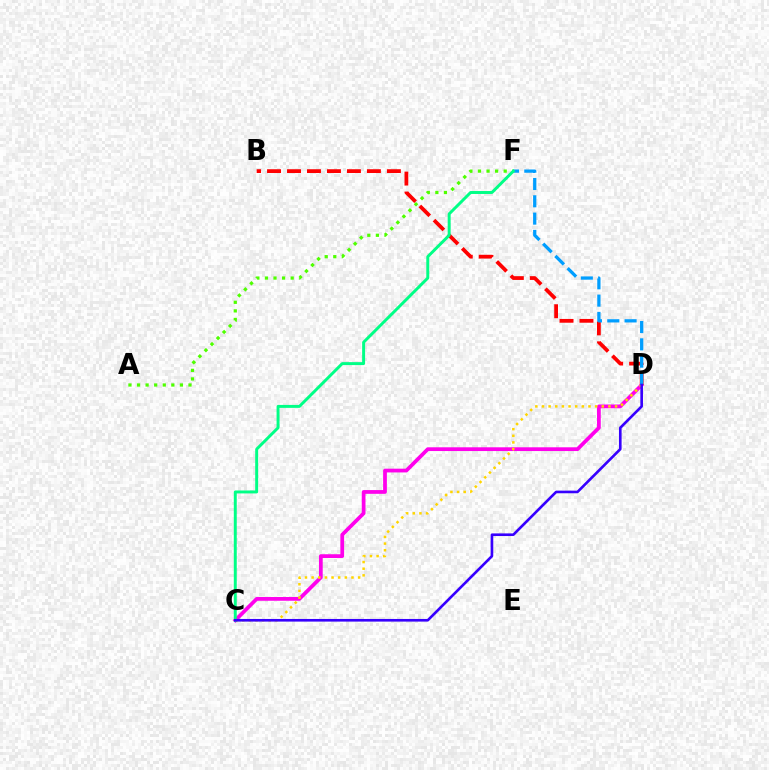{('C', 'D'): [{'color': '#ff00ed', 'line_style': 'solid', 'thickness': 2.7}, {'color': '#ffd500', 'line_style': 'dotted', 'thickness': 1.81}, {'color': '#3700ff', 'line_style': 'solid', 'thickness': 1.9}], ('A', 'F'): [{'color': '#4fff00', 'line_style': 'dotted', 'thickness': 2.33}], ('B', 'D'): [{'color': '#ff0000', 'line_style': 'dashed', 'thickness': 2.71}], ('D', 'F'): [{'color': '#009eff', 'line_style': 'dashed', 'thickness': 2.35}], ('C', 'F'): [{'color': '#00ff86', 'line_style': 'solid', 'thickness': 2.13}]}